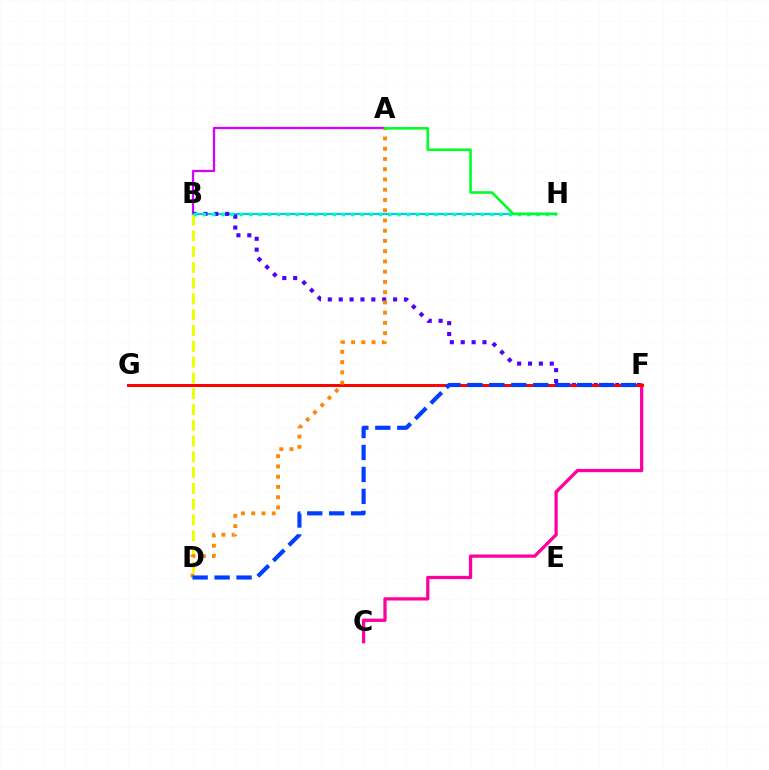{('A', 'B'): [{'color': '#d600ff', 'line_style': 'solid', 'thickness': 1.63}], ('B', 'H'): [{'color': '#00c7ff', 'line_style': 'solid', 'thickness': 1.57}, {'color': '#00ffaf', 'line_style': 'dotted', 'thickness': 2.52}], ('B', 'F'): [{'color': '#4f00ff', 'line_style': 'dotted', 'thickness': 2.96}], ('C', 'F'): [{'color': '#ff00a0', 'line_style': 'solid', 'thickness': 2.35}], ('B', 'D'): [{'color': '#eeff00', 'line_style': 'dashed', 'thickness': 2.14}], ('F', 'G'): [{'color': '#66ff00', 'line_style': 'dotted', 'thickness': 1.83}, {'color': '#ff0000', 'line_style': 'solid', 'thickness': 2.13}], ('A', 'D'): [{'color': '#ff8800', 'line_style': 'dotted', 'thickness': 2.78}], ('A', 'H'): [{'color': '#00ff27', 'line_style': 'solid', 'thickness': 1.87}], ('D', 'F'): [{'color': '#003fff', 'line_style': 'dashed', 'thickness': 2.98}]}